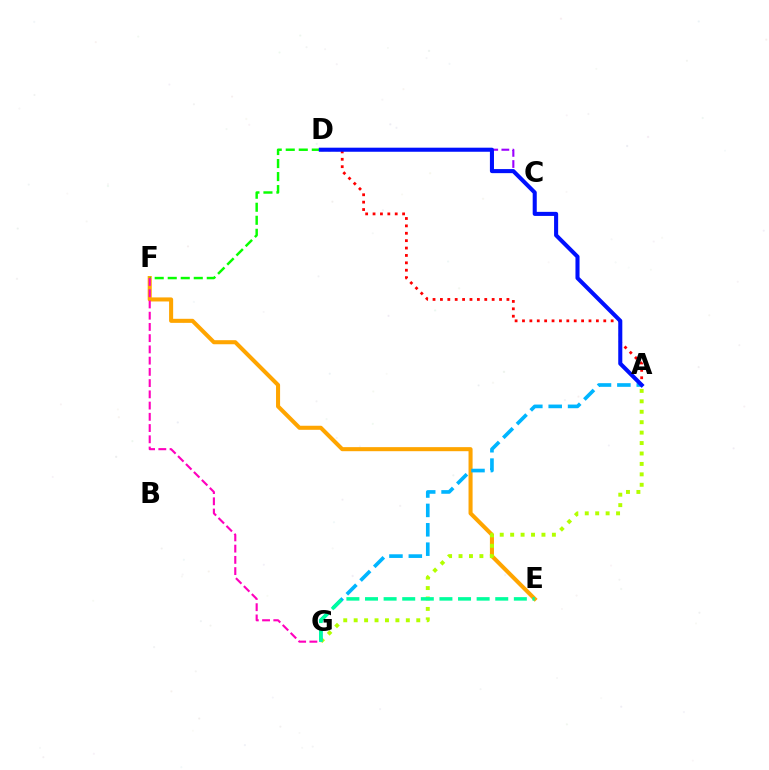{('E', 'F'): [{'color': '#ffa500', 'line_style': 'solid', 'thickness': 2.92}], ('C', 'D'): [{'color': '#9b00ff', 'line_style': 'dashed', 'thickness': 1.51}], ('D', 'F'): [{'color': '#08ff00', 'line_style': 'dashed', 'thickness': 1.77}], ('F', 'G'): [{'color': '#ff00bd', 'line_style': 'dashed', 'thickness': 1.53}], ('A', 'D'): [{'color': '#ff0000', 'line_style': 'dotted', 'thickness': 2.01}, {'color': '#0010ff', 'line_style': 'solid', 'thickness': 2.93}], ('A', 'G'): [{'color': '#b3ff00', 'line_style': 'dotted', 'thickness': 2.83}, {'color': '#00b5ff', 'line_style': 'dashed', 'thickness': 2.63}], ('E', 'G'): [{'color': '#00ff9d', 'line_style': 'dashed', 'thickness': 2.53}]}